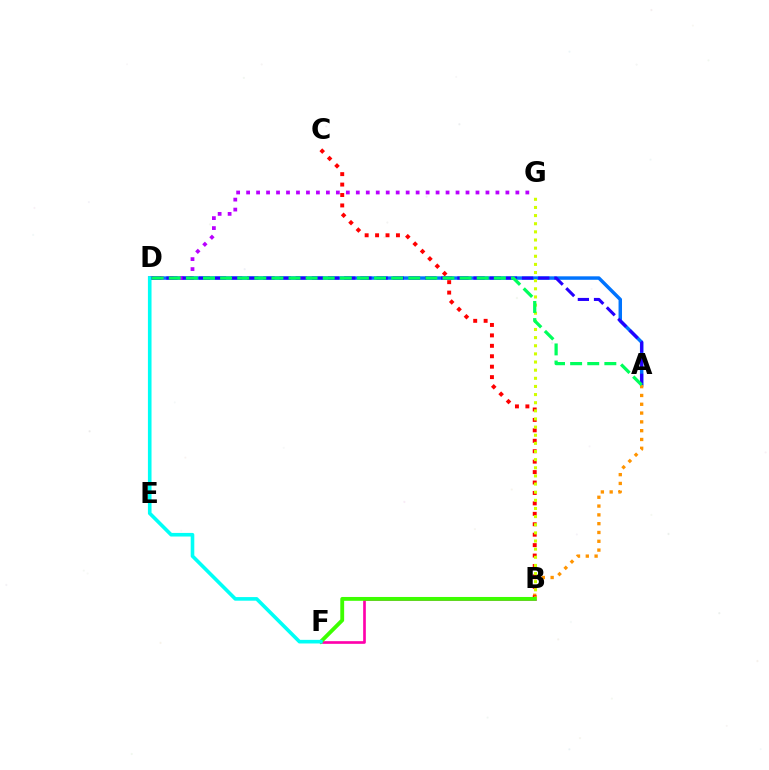{('A', 'D'): [{'color': '#0074ff', 'line_style': 'solid', 'thickness': 2.5}, {'color': '#2500ff', 'line_style': 'dashed', 'thickness': 2.2}, {'color': '#00ff5c', 'line_style': 'dashed', 'thickness': 2.32}], ('D', 'G'): [{'color': '#b900ff', 'line_style': 'dotted', 'thickness': 2.71}], ('B', 'F'): [{'color': '#ff00ac', 'line_style': 'solid', 'thickness': 1.92}, {'color': '#3dff00', 'line_style': 'solid', 'thickness': 2.77}], ('A', 'B'): [{'color': '#ff9400', 'line_style': 'dotted', 'thickness': 2.39}], ('B', 'C'): [{'color': '#ff0000', 'line_style': 'dotted', 'thickness': 2.83}], ('B', 'G'): [{'color': '#d1ff00', 'line_style': 'dotted', 'thickness': 2.21}], ('D', 'F'): [{'color': '#00fff6', 'line_style': 'solid', 'thickness': 2.6}]}